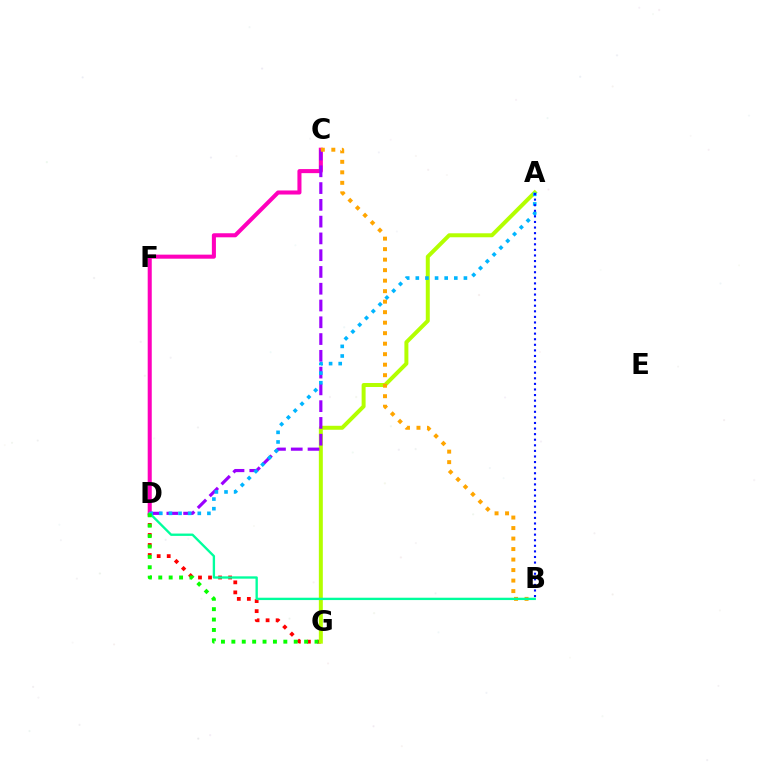{('D', 'G'): [{'color': '#ff0000', 'line_style': 'dotted', 'thickness': 2.73}, {'color': '#08ff00', 'line_style': 'dotted', 'thickness': 2.82}], ('C', 'D'): [{'color': '#ff00bd', 'line_style': 'solid', 'thickness': 2.92}, {'color': '#9b00ff', 'line_style': 'dashed', 'thickness': 2.28}], ('A', 'G'): [{'color': '#b3ff00', 'line_style': 'solid', 'thickness': 2.86}], ('B', 'C'): [{'color': '#ffa500', 'line_style': 'dotted', 'thickness': 2.85}], ('B', 'D'): [{'color': '#00ff9d', 'line_style': 'solid', 'thickness': 1.69}], ('A', 'D'): [{'color': '#00b5ff', 'line_style': 'dotted', 'thickness': 2.61}], ('A', 'B'): [{'color': '#0010ff', 'line_style': 'dotted', 'thickness': 1.52}]}